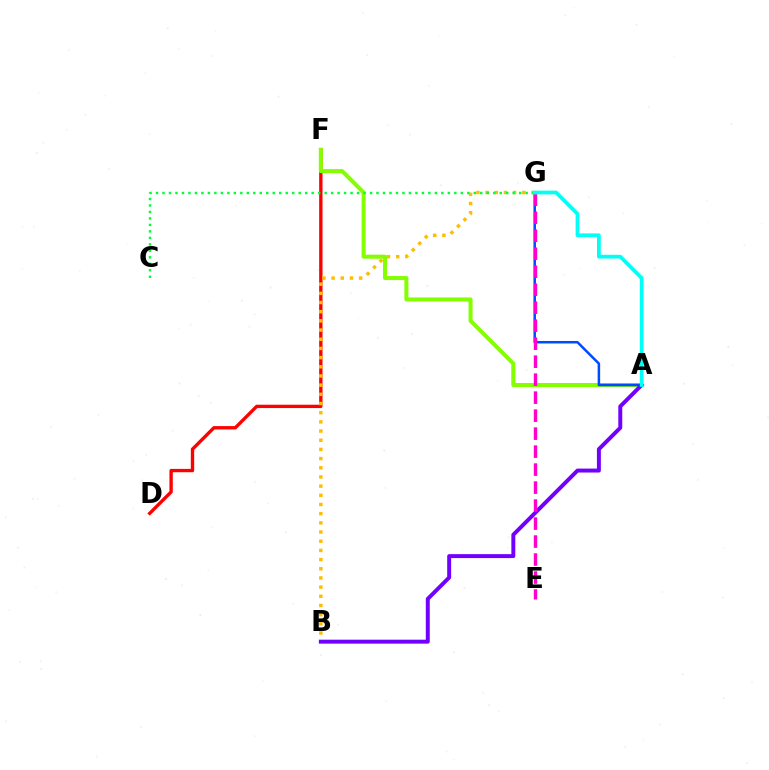{('D', 'F'): [{'color': '#ff0000', 'line_style': 'solid', 'thickness': 2.41}], ('B', 'G'): [{'color': '#ffbd00', 'line_style': 'dotted', 'thickness': 2.49}], ('A', 'F'): [{'color': '#84ff00', 'line_style': 'solid', 'thickness': 2.9}], ('A', 'G'): [{'color': '#004bff', 'line_style': 'solid', 'thickness': 1.81}, {'color': '#00fff6', 'line_style': 'solid', 'thickness': 2.71}], ('A', 'B'): [{'color': '#7200ff', 'line_style': 'solid', 'thickness': 2.84}], ('E', 'G'): [{'color': '#ff00cf', 'line_style': 'dashed', 'thickness': 2.44}], ('C', 'G'): [{'color': '#00ff39', 'line_style': 'dotted', 'thickness': 1.76}]}